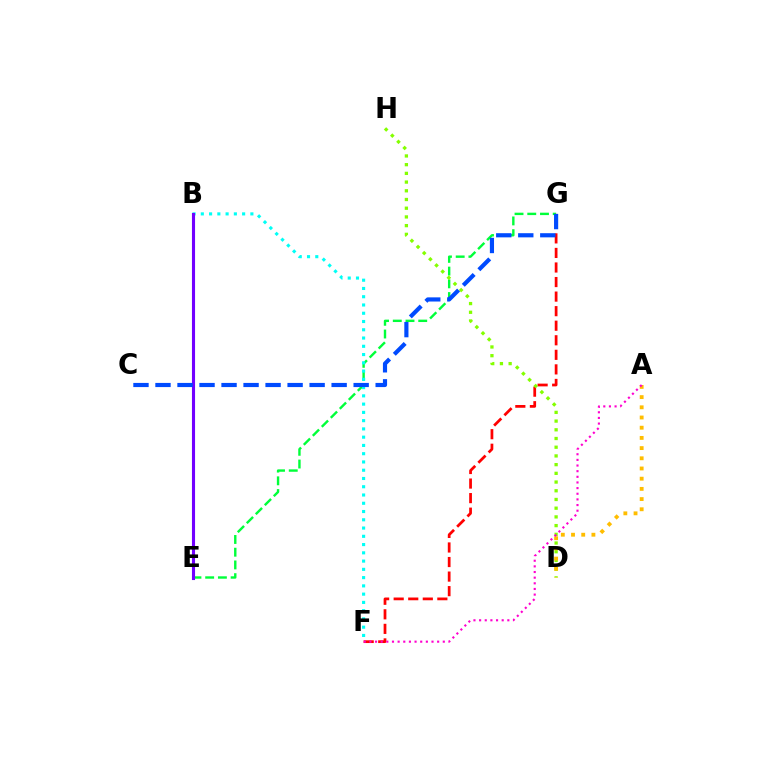{('E', 'G'): [{'color': '#00ff39', 'line_style': 'dashed', 'thickness': 1.73}], ('B', 'F'): [{'color': '#00fff6', 'line_style': 'dotted', 'thickness': 2.24}], ('F', 'G'): [{'color': '#ff0000', 'line_style': 'dashed', 'thickness': 1.98}], ('D', 'H'): [{'color': '#84ff00', 'line_style': 'dotted', 'thickness': 2.37}], ('B', 'E'): [{'color': '#7200ff', 'line_style': 'solid', 'thickness': 2.23}], ('C', 'G'): [{'color': '#004bff', 'line_style': 'dashed', 'thickness': 2.99}], ('A', 'D'): [{'color': '#ffbd00', 'line_style': 'dotted', 'thickness': 2.77}], ('A', 'F'): [{'color': '#ff00cf', 'line_style': 'dotted', 'thickness': 1.53}]}